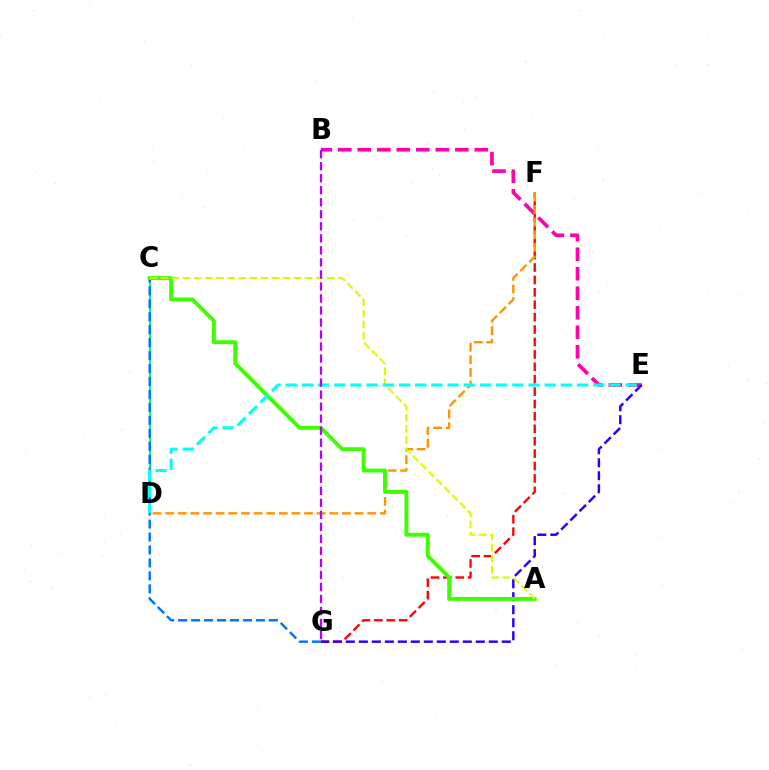{('B', 'E'): [{'color': '#ff00ac', 'line_style': 'dashed', 'thickness': 2.65}], ('F', 'G'): [{'color': '#ff0000', 'line_style': 'dashed', 'thickness': 1.69}], ('E', 'G'): [{'color': '#2500ff', 'line_style': 'dashed', 'thickness': 1.77}], ('C', 'D'): [{'color': '#00ff5c', 'line_style': 'solid', 'thickness': 1.53}], ('C', 'G'): [{'color': '#0074ff', 'line_style': 'dashed', 'thickness': 1.76}], ('D', 'F'): [{'color': '#ff9400', 'line_style': 'dashed', 'thickness': 1.72}], ('A', 'C'): [{'color': '#3dff00', 'line_style': 'solid', 'thickness': 2.81}, {'color': '#d1ff00', 'line_style': 'dashed', 'thickness': 1.51}], ('D', 'E'): [{'color': '#00fff6', 'line_style': 'dashed', 'thickness': 2.2}], ('B', 'G'): [{'color': '#b900ff', 'line_style': 'dashed', 'thickness': 1.63}]}